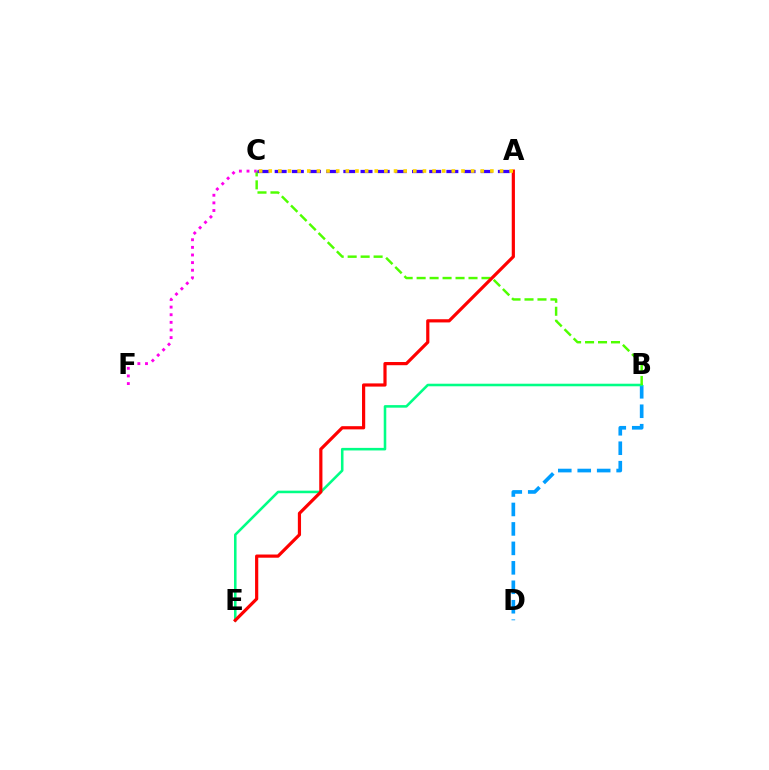{('B', 'D'): [{'color': '#009eff', 'line_style': 'dashed', 'thickness': 2.64}], ('B', 'E'): [{'color': '#00ff86', 'line_style': 'solid', 'thickness': 1.85}], ('B', 'C'): [{'color': '#4fff00', 'line_style': 'dashed', 'thickness': 1.76}], ('C', 'F'): [{'color': '#ff00ed', 'line_style': 'dotted', 'thickness': 2.07}], ('A', 'E'): [{'color': '#ff0000', 'line_style': 'solid', 'thickness': 2.3}], ('A', 'C'): [{'color': '#3700ff', 'line_style': 'dashed', 'thickness': 2.33}, {'color': '#ffd500', 'line_style': 'dotted', 'thickness': 2.62}]}